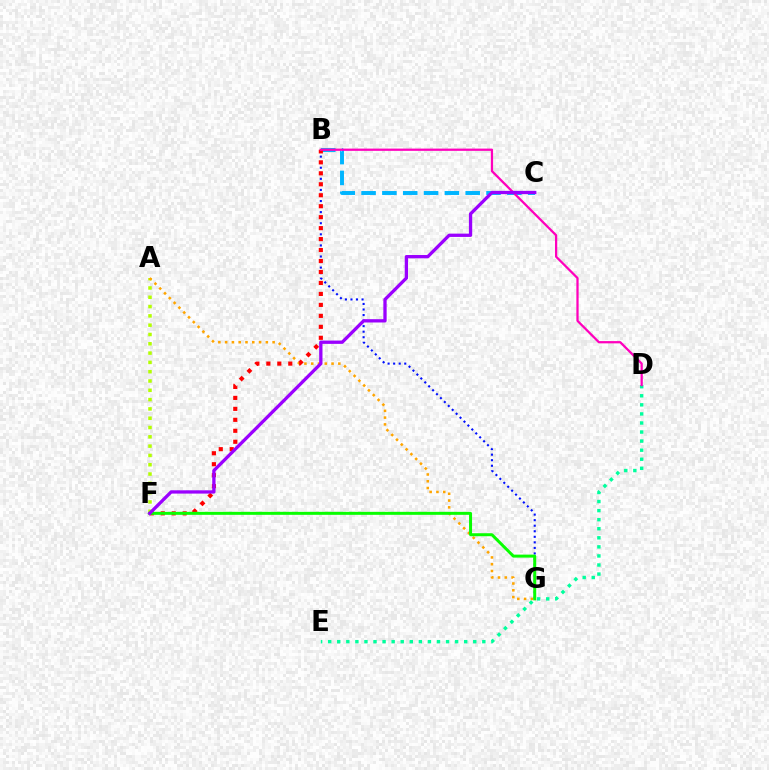{('B', 'C'): [{'color': '#00b5ff', 'line_style': 'dashed', 'thickness': 2.83}], ('A', 'F'): [{'color': '#b3ff00', 'line_style': 'dotted', 'thickness': 2.53}], ('B', 'G'): [{'color': '#0010ff', 'line_style': 'dotted', 'thickness': 1.51}], ('D', 'E'): [{'color': '#00ff9d', 'line_style': 'dotted', 'thickness': 2.46}], ('A', 'G'): [{'color': '#ffa500', 'line_style': 'dotted', 'thickness': 1.84}], ('B', 'F'): [{'color': '#ff0000', 'line_style': 'dotted', 'thickness': 2.98}], ('F', 'G'): [{'color': '#08ff00', 'line_style': 'solid', 'thickness': 2.15}], ('B', 'D'): [{'color': '#ff00bd', 'line_style': 'solid', 'thickness': 1.62}], ('C', 'F'): [{'color': '#9b00ff', 'line_style': 'solid', 'thickness': 2.37}]}